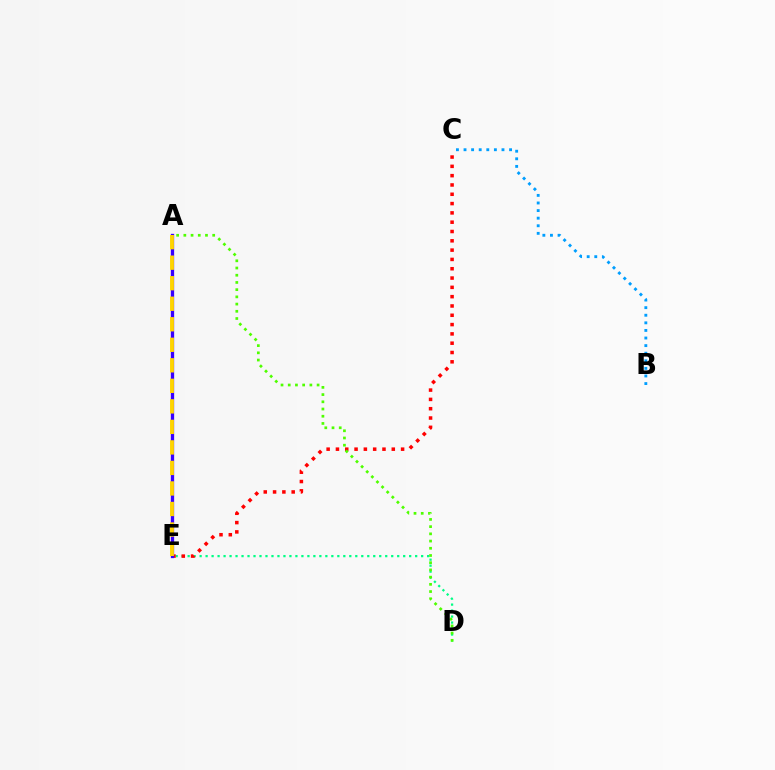{('D', 'E'): [{'color': '#00ff86', 'line_style': 'dotted', 'thickness': 1.63}], ('A', 'E'): [{'color': '#ff00ed', 'line_style': 'solid', 'thickness': 1.52}, {'color': '#3700ff', 'line_style': 'solid', 'thickness': 2.36}, {'color': '#ffd500', 'line_style': 'dashed', 'thickness': 2.79}], ('C', 'E'): [{'color': '#ff0000', 'line_style': 'dotted', 'thickness': 2.53}], ('A', 'D'): [{'color': '#4fff00', 'line_style': 'dotted', 'thickness': 1.96}], ('B', 'C'): [{'color': '#009eff', 'line_style': 'dotted', 'thickness': 2.06}]}